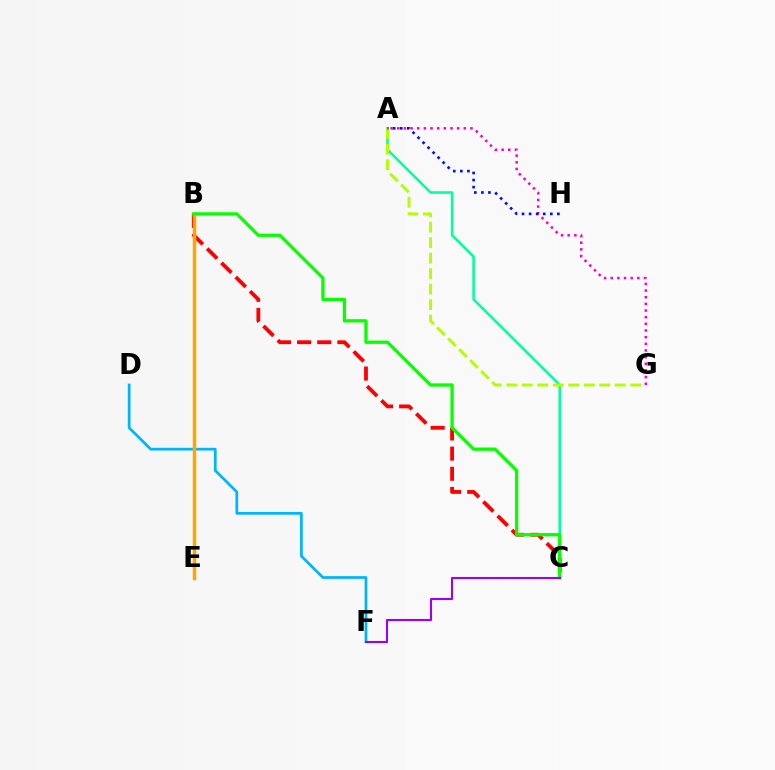{('D', 'F'): [{'color': '#00b5ff', 'line_style': 'solid', 'thickness': 1.96}], ('A', 'G'): [{'color': '#ff00bd', 'line_style': 'dotted', 'thickness': 1.81}, {'color': '#b3ff00', 'line_style': 'dashed', 'thickness': 2.1}], ('A', 'C'): [{'color': '#00ff9d', 'line_style': 'solid', 'thickness': 1.83}], ('B', 'C'): [{'color': '#ff0000', 'line_style': 'dashed', 'thickness': 2.74}, {'color': '#08ff00', 'line_style': 'solid', 'thickness': 2.36}], ('B', 'E'): [{'color': '#ffa500', 'line_style': 'solid', 'thickness': 2.5}], ('A', 'H'): [{'color': '#0010ff', 'line_style': 'dotted', 'thickness': 1.92}], ('C', 'F'): [{'color': '#9b00ff', 'line_style': 'solid', 'thickness': 1.5}]}